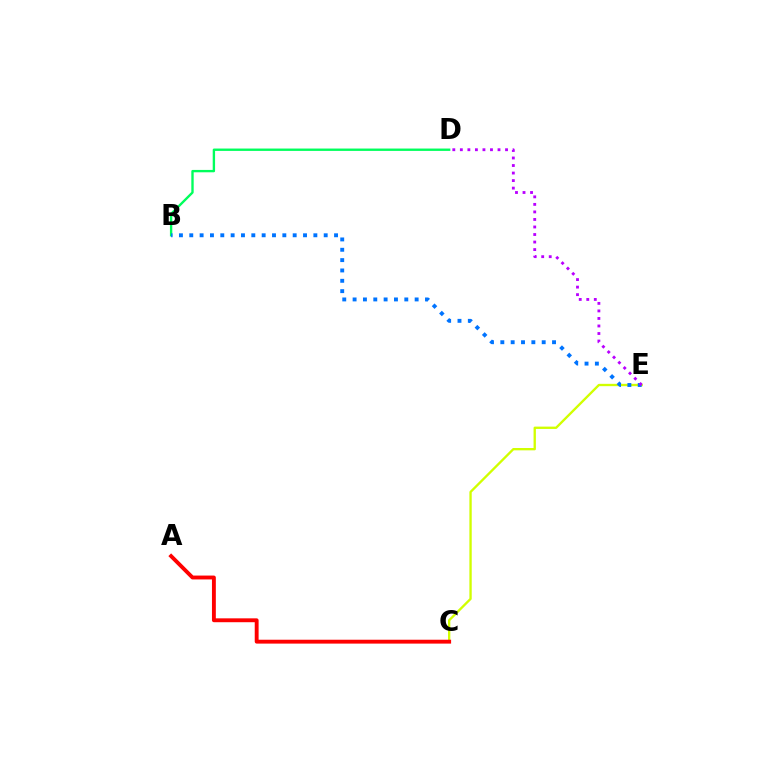{('C', 'E'): [{'color': '#d1ff00', 'line_style': 'solid', 'thickness': 1.68}], ('B', 'D'): [{'color': '#00ff5c', 'line_style': 'solid', 'thickness': 1.7}], ('B', 'E'): [{'color': '#0074ff', 'line_style': 'dotted', 'thickness': 2.81}], ('D', 'E'): [{'color': '#b900ff', 'line_style': 'dotted', 'thickness': 2.05}], ('A', 'C'): [{'color': '#ff0000', 'line_style': 'solid', 'thickness': 2.79}]}